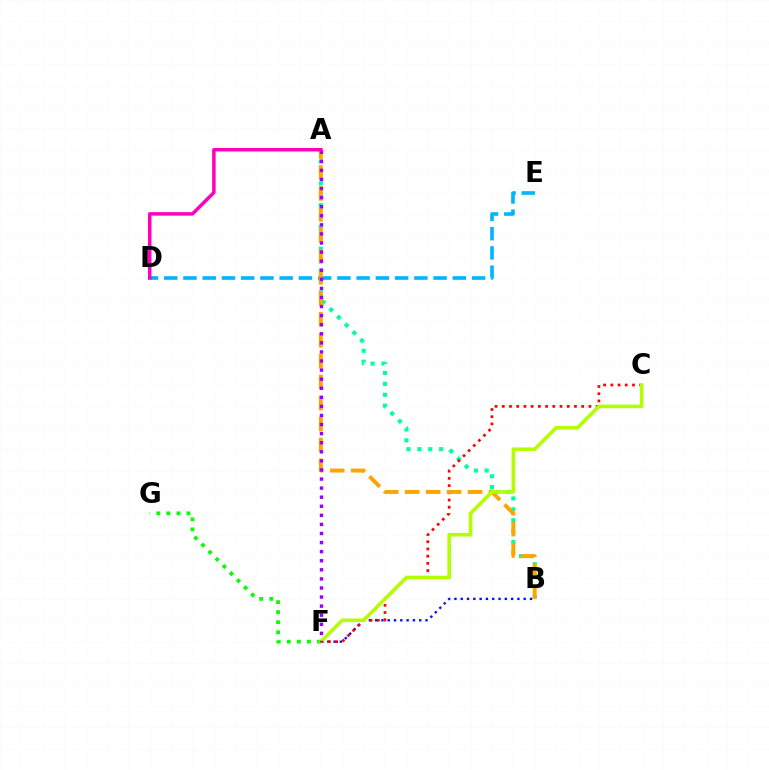{('A', 'B'): [{'color': '#00ff9d', 'line_style': 'dotted', 'thickness': 2.96}, {'color': '#ffa500', 'line_style': 'dashed', 'thickness': 2.85}], ('F', 'G'): [{'color': '#08ff00', 'line_style': 'dotted', 'thickness': 2.73}], ('D', 'E'): [{'color': '#00b5ff', 'line_style': 'dashed', 'thickness': 2.61}], ('B', 'F'): [{'color': '#0010ff', 'line_style': 'dotted', 'thickness': 1.71}], ('C', 'F'): [{'color': '#ff0000', 'line_style': 'dotted', 'thickness': 1.96}, {'color': '#b3ff00', 'line_style': 'solid', 'thickness': 2.57}], ('A', 'F'): [{'color': '#9b00ff', 'line_style': 'dotted', 'thickness': 2.47}], ('A', 'D'): [{'color': '#ff00bd', 'line_style': 'solid', 'thickness': 2.52}]}